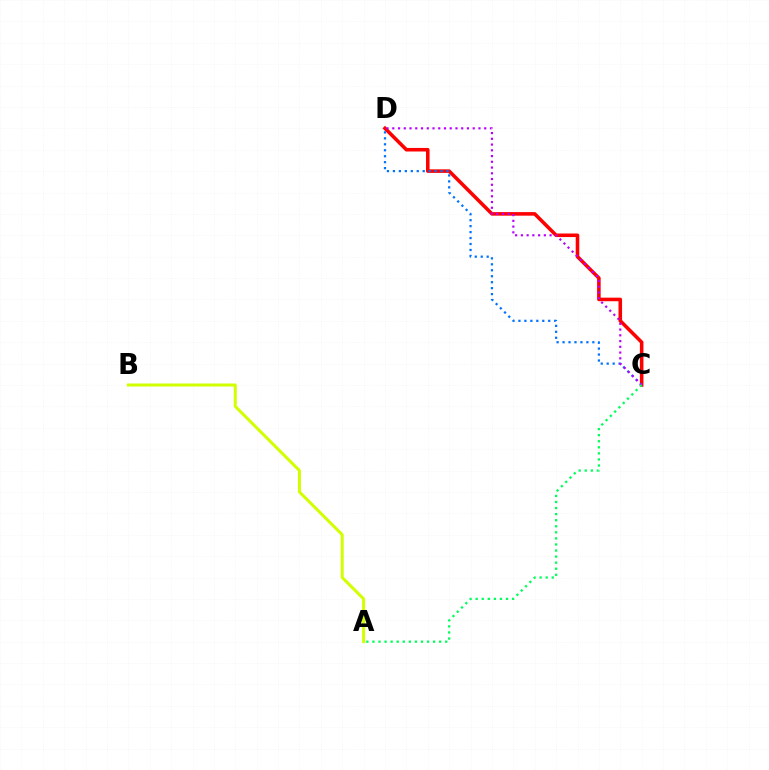{('C', 'D'): [{'color': '#ff0000', 'line_style': 'solid', 'thickness': 2.56}, {'color': '#0074ff', 'line_style': 'dotted', 'thickness': 1.62}, {'color': '#b900ff', 'line_style': 'dotted', 'thickness': 1.56}], ('A', 'C'): [{'color': '#00ff5c', 'line_style': 'dotted', 'thickness': 1.65}], ('A', 'B'): [{'color': '#d1ff00', 'line_style': 'solid', 'thickness': 2.16}]}